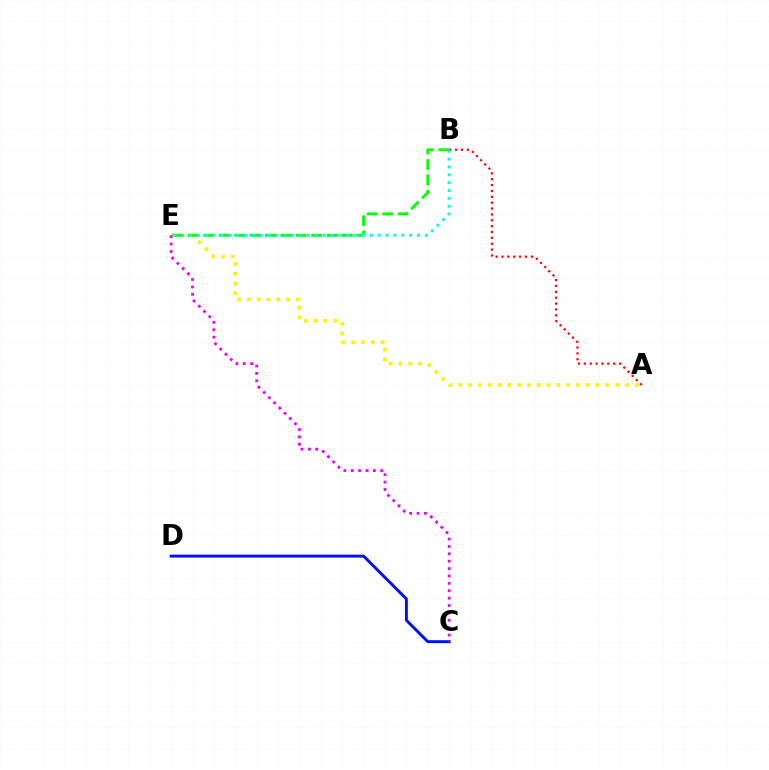{('A', 'E'): [{'color': '#fcf500', 'line_style': 'dotted', 'thickness': 2.66}], ('B', 'E'): [{'color': '#08ff00', 'line_style': 'dashed', 'thickness': 2.09}, {'color': '#00fff6', 'line_style': 'dotted', 'thickness': 2.14}], ('C', 'D'): [{'color': '#0010ff', 'line_style': 'solid', 'thickness': 2.12}], ('C', 'E'): [{'color': '#ee00ff', 'line_style': 'dotted', 'thickness': 2.01}], ('A', 'B'): [{'color': '#ff0000', 'line_style': 'dotted', 'thickness': 1.59}]}